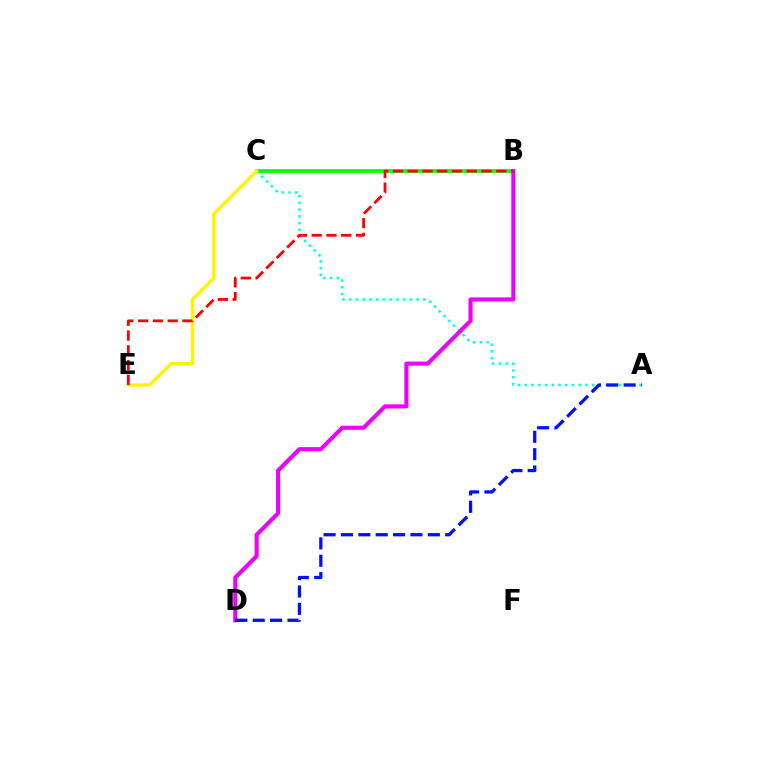{('B', 'C'): [{'color': '#08ff00', 'line_style': 'solid', 'thickness': 2.66}], ('A', 'C'): [{'color': '#00fff6', 'line_style': 'dotted', 'thickness': 1.83}], ('B', 'D'): [{'color': '#ee00ff', 'line_style': 'solid', 'thickness': 2.94}], ('C', 'E'): [{'color': '#fcf500', 'line_style': 'solid', 'thickness': 2.44}], ('A', 'D'): [{'color': '#0010ff', 'line_style': 'dashed', 'thickness': 2.36}], ('B', 'E'): [{'color': '#ff0000', 'line_style': 'dashed', 'thickness': 2.01}]}